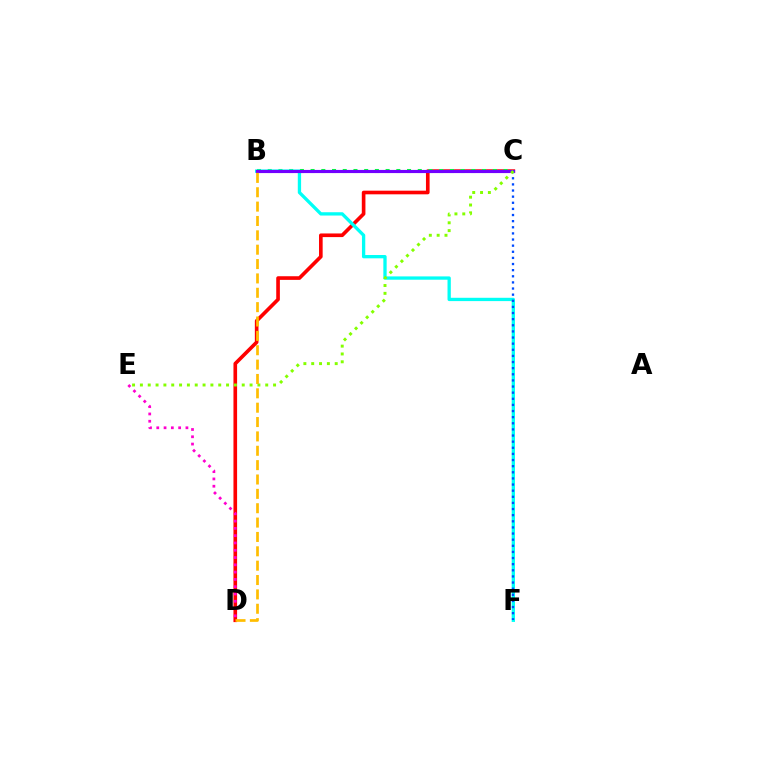{('C', 'D'): [{'color': '#ff0000', 'line_style': 'solid', 'thickness': 2.62}], ('B', 'C'): [{'color': '#00ff39', 'line_style': 'dotted', 'thickness': 2.91}, {'color': '#7200ff', 'line_style': 'solid', 'thickness': 2.26}], ('D', 'E'): [{'color': '#ff00cf', 'line_style': 'dotted', 'thickness': 1.98}], ('B', 'F'): [{'color': '#00fff6', 'line_style': 'solid', 'thickness': 2.38}], ('C', 'F'): [{'color': '#004bff', 'line_style': 'dotted', 'thickness': 1.66}], ('C', 'E'): [{'color': '#84ff00', 'line_style': 'dotted', 'thickness': 2.13}], ('B', 'D'): [{'color': '#ffbd00', 'line_style': 'dashed', 'thickness': 1.95}]}